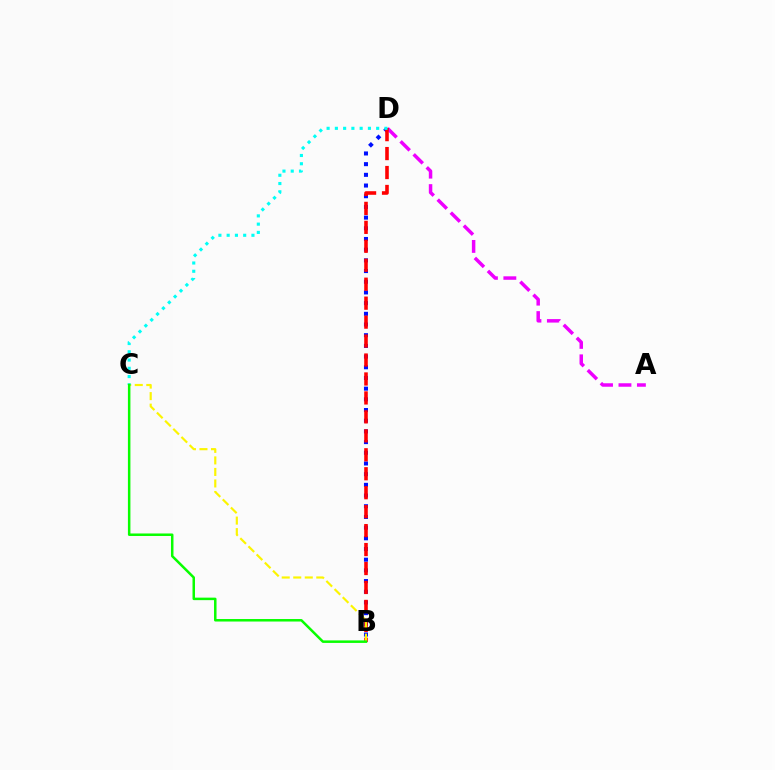{('B', 'D'): [{'color': '#0010ff', 'line_style': 'dotted', 'thickness': 2.9}, {'color': '#ff0000', 'line_style': 'dashed', 'thickness': 2.57}], ('A', 'D'): [{'color': '#ee00ff', 'line_style': 'dashed', 'thickness': 2.5}], ('B', 'C'): [{'color': '#fcf500', 'line_style': 'dashed', 'thickness': 1.57}, {'color': '#08ff00', 'line_style': 'solid', 'thickness': 1.8}], ('C', 'D'): [{'color': '#00fff6', 'line_style': 'dotted', 'thickness': 2.24}]}